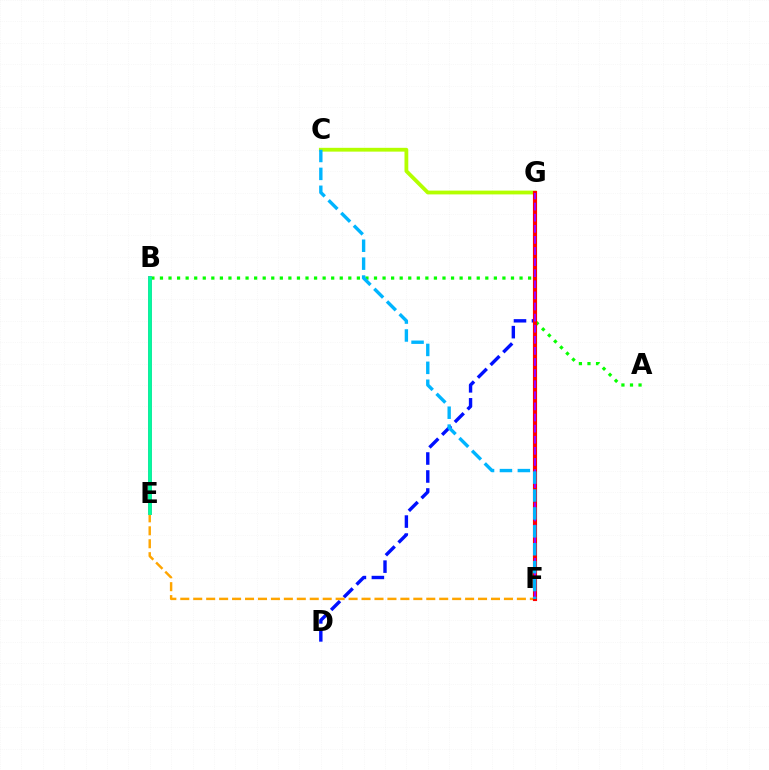{('C', 'G'): [{'color': '#b3ff00', 'line_style': 'solid', 'thickness': 2.74}], ('A', 'B'): [{'color': '#08ff00', 'line_style': 'dotted', 'thickness': 2.33}], ('D', 'G'): [{'color': '#0010ff', 'line_style': 'dashed', 'thickness': 2.44}], ('B', 'E'): [{'color': '#ff00bd', 'line_style': 'solid', 'thickness': 2.8}, {'color': '#00ff9d', 'line_style': 'solid', 'thickness': 2.74}], ('E', 'F'): [{'color': '#ffa500', 'line_style': 'dashed', 'thickness': 1.76}], ('F', 'G'): [{'color': '#ff0000', 'line_style': 'solid', 'thickness': 2.98}, {'color': '#9b00ff', 'line_style': 'dashed', 'thickness': 1.51}], ('C', 'F'): [{'color': '#00b5ff', 'line_style': 'dashed', 'thickness': 2.43}]}